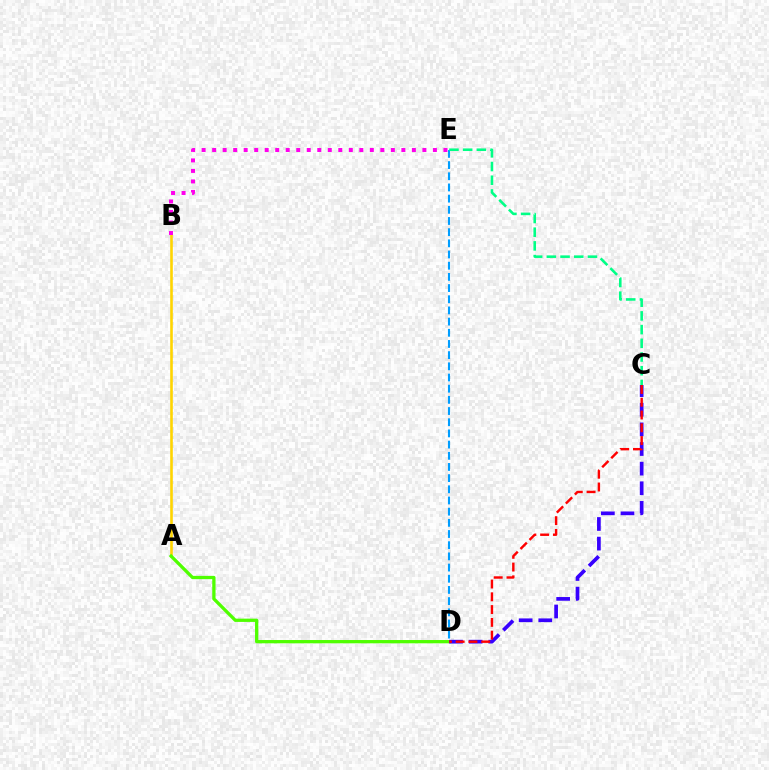{('A', 'B'): [{'color': '#ffd500', 'line_style': 'solid', 'thickness': 1.88}], ('A', 'D'): [{'color': '#4fff00', 'line_style': 'solid', 'thickness': 2.36}], ('B', 'E'): [{'color': '#ff00ed', 'line_style': 'dotted', 'thickness': 2.86}], ('D', 'E'): [{'color': '#009eff', 'line_style': 'dashed', 'thickness': 1.52}], ('C', 'D'): [{'color': '#3700ff', 'line_style': 'dashed', 'thickness': 2.67}, {'color': '#ff0000', 'line_style': 'dashed', 'thickness': 1.74}], ('C', 'E'): [{'color': '#00ff86', 'line_style': 'dashed', 'thickness': 1.86}]}